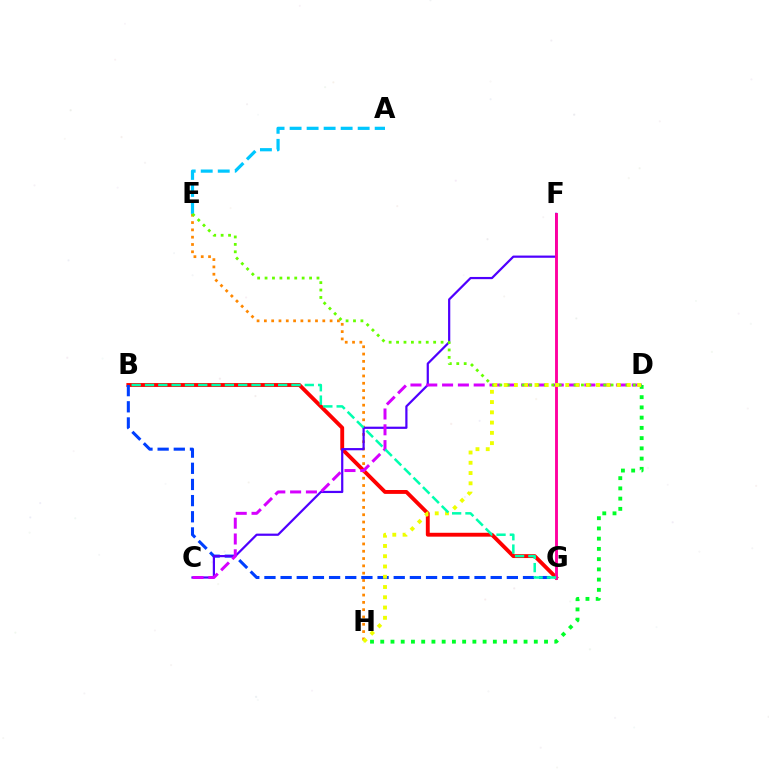{('B', 'G'): [{'color': '#ff0000', 'line_style': 'solid', 'thickness': 2.79}, {'color': '#003fff', 'line_style': 'dashed', 'thickness': 2.2}, {'color': '#00ffaf', 'line_style': 'dashed', 'thickness': 1.81}], ('D', 'H'): [{'color': '#00ff27', 'line_style': 'dotted', 'thickness': 2.78}, {'color': '#eeff00', 'line_style': 'dotted', 'thickness': 2.79}], ('E', 'H'): [{'color': '#ff8800', 'line_style': 'dotted', 'thickness': 1.98}], ('C', 'F'): [{'color': '#4f00ff', 'line_style': 'solid', 'thickness': 1.59}], ('C', 'D'): [{'color': '#d600ff', 'line_style': 'dashed', 'thickness': 2.15}], ('F', 'G'): [{'color': '#ff00a0', 'line_style': 'solid', 'thickness': 2.08}], ('A', 'E'): [{'color': '#00c7ff', 'line_style': 'dashed', 'thickness': 2.31}], ('D', 'E'): [{'color': '#66ff00', 'line_style': 'dotted', 'thickness': 2.02}]}